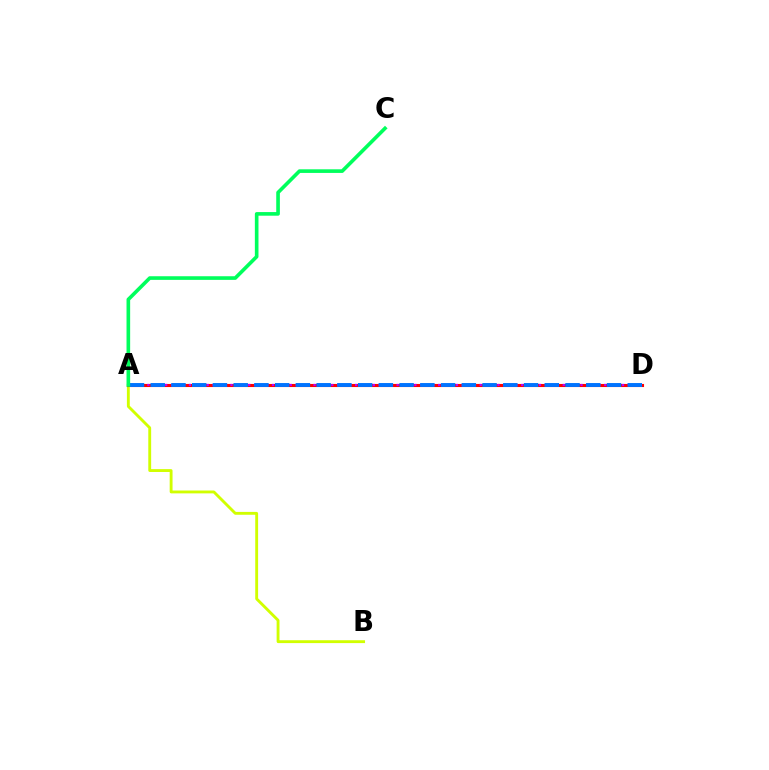{('A', 'B'): [{'color': '#d1ff00', 'line_style': 'solid', 'thickness': 2.06}], ('A', 'D'): [{'color': '#ff0000', 'line_style': 'solid', 'thickness': 2.23}, {'color': '#b900ff', 'line_style': 'dotted', 'thickness': 1.61}, {'color': '#0074ff', 'line_style': 'dashed', 'thickness': 2.82}], ('A', 'C'): [{'color': '#00ff5c', 'line_style': 'solid', 'thickness': 2.61}]}